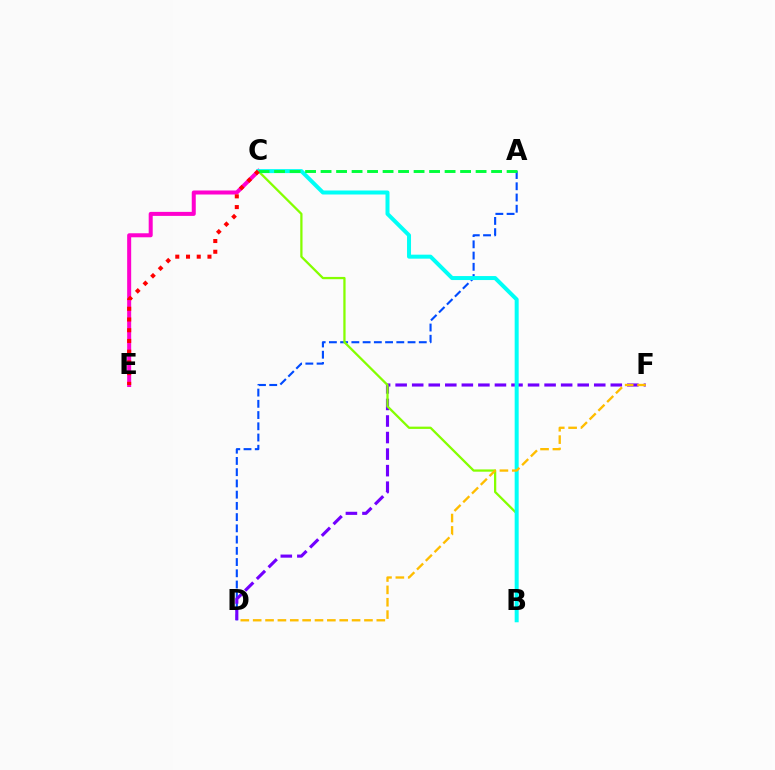{('A', 'D'): [{'color': '#004bff', 'line_style': 'dashed', 'thickness': 1.53}], ('D', 'F'): [{'color': '#7200ff', 'line_style': 'dashed', 'thickness': 2.25}, {'color': '#ffbd00', 'line_style': 'dashed', 'thickness': 1.68}], ('C', 'E'): [{'color': '#ff00cf', 'line_style': 'solid', 'thickness': 2.89}, {'color': '#ff0000', 'line_style': 'dotted', 'thickness': 2.91}], ('B', 'C'): [{'color': '#84ff00', 'line_style': 'solid', 'thickness': 1.64}, {'color': '#00fff6', 'line_style': 'solid', 'thickness': 2.87}], ('A', 'C'): [{'color': '#00ff39', 'line_style': 'dashed', 'thickness': 2.11}]}